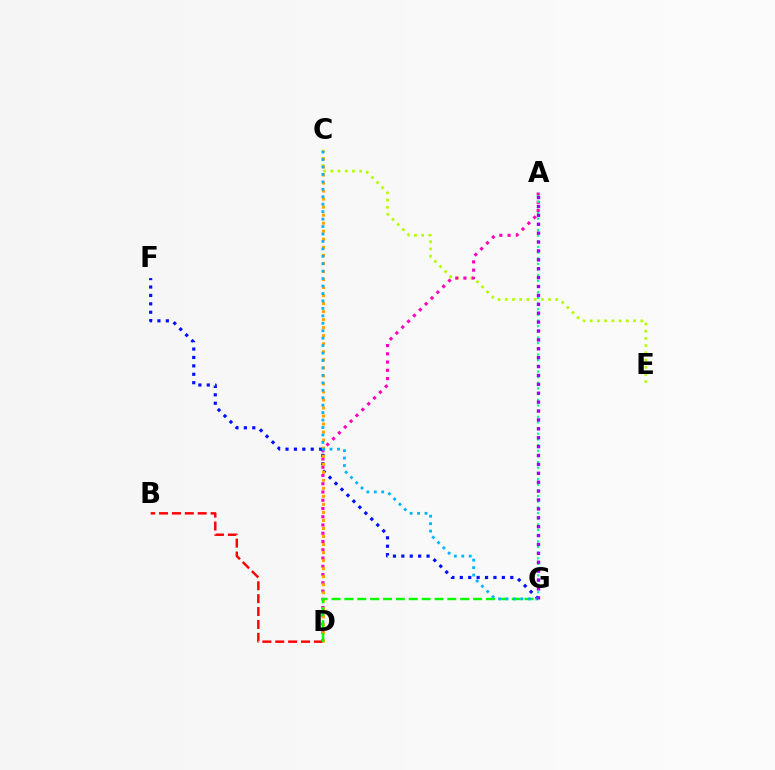{('C', 'E'): [{'color': '#b3ff00', 'line_style': 'dotted', 'thickness': 1.96}], ('B', 'D'): [{'color': '#ff0000', 'line_style': 'dashed', 'thickness': 1.75}], ('A', 'D'): [{'color': '#ff00bd', 'line_style': 'dotted', 'thickness': 2.24}], ('F', 'G'): [{'color': '#0010ff', 'line_style': 'dotted', 'thickness': 2.29}], ('C', 'D'): [{'color': '#ffa500', 'line_style': 'dotted', 'thickness': 2.18}], ('D', 'G'): [{'color': '#08ff00', 'line_style': 'dashed', 'thickness': 1.75}], ('A', 'G'): [{'color': '#00ff9d', 'line_style': 'dotted', 'thickness': 1.54}, {'color': '#9b00ff', 'line_style': 'dotted', 'thickness': 2.42}], ('C', 'G'): [{'color': '#00b5ff', 'line_style': 'dotted', 'thickness': 2.02}]}